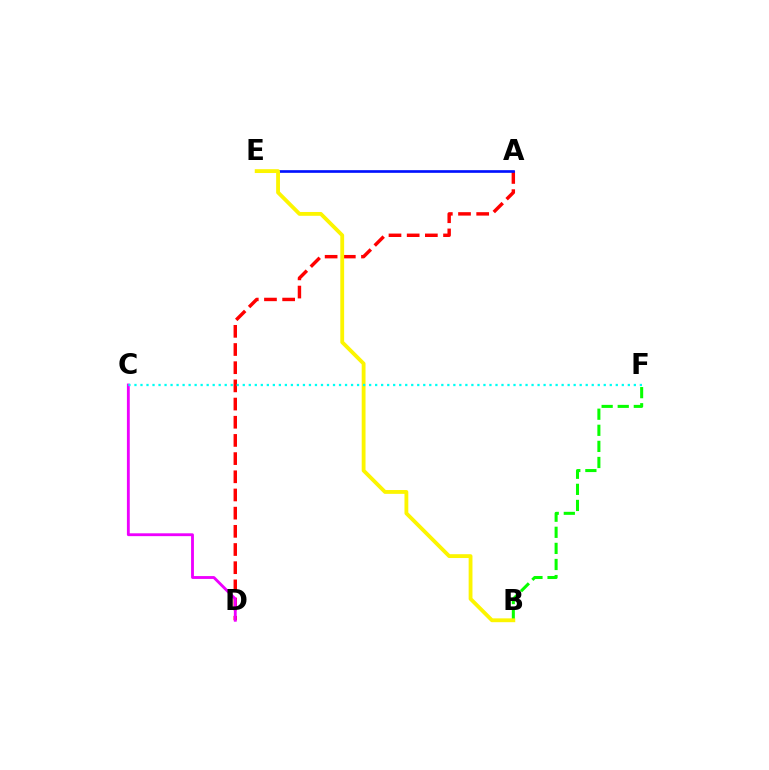{('B', 'F'): [{'color': '#08ff00', 'line_style': 'dashed', 'thickness': 2.19}], ('A', 'D'): [{'color': '#ff0000', 'line_style': 'dashed', 'thickness': 2.47}], ('A', 'E'): [{'color': '#0010ff', 'line_style': 'solid', 'thickness': 1.91}], ('C', 'D'): [{'color': '#ee00ff', 'line_style': 'solid', 'thickness': 2.05}], ('B', 'E'): [{'color': '#fcf500', 'line_style': 'solid', 'thickness': 2.75}], ('C', 'F'): [{'color': '#00fff6', 'line_style': 'dotted', 'thickness': 1.63}]}